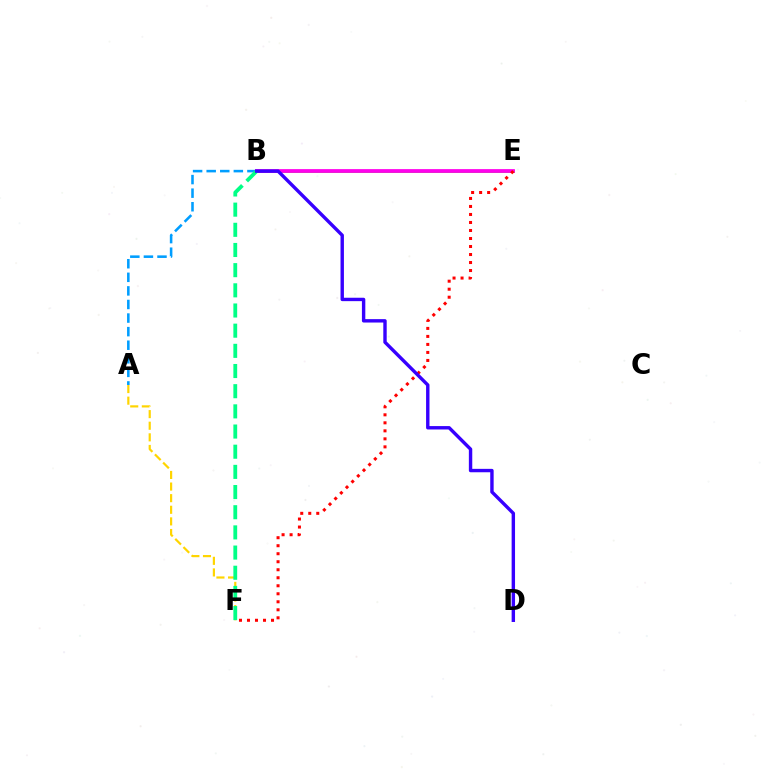{('A', 'F'): [{'color': '#ffd500', 'line_style': 'dashed', 'thickness': 1.58}], ('B', 'E'): [{'color': '#4fff00', 'line_style': 'solid', 'thickness': 2.04}, {'color': '#ff00ed', 'line_style': 'solid', 'thickness': 2.71}], ('A', 'B'): [{'color': '#009eff', 'line_style': 'dashed', 'thickness': 1.84}], ('B', 'F'): [{'color': '#00ff86', 'line_style': 'dashed', 'thickness': 2.74}], ('E', 'F'): [{'color': '#ff0000', 'line_style': 'dotted', 'thickness': 2.18}], ('B', 'D'): [{'color': '#3700ff', 'line_style': 'solid', 'thickness': 2.45}]}